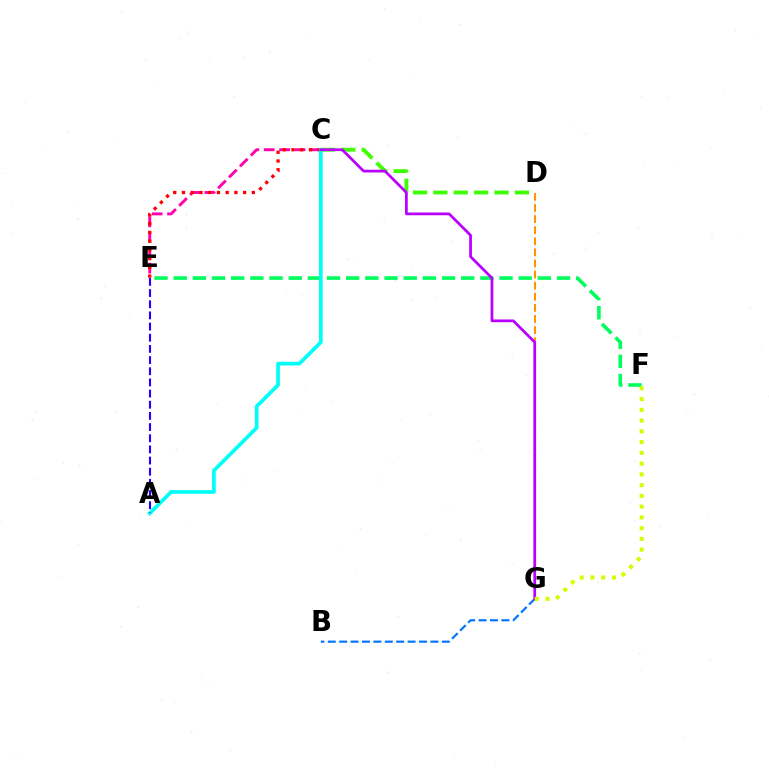{('B', 'G'): [{'color': '#0074ff', 'line_style': 'dashed', 'thickness': 1.55}], ('C', 'E'): [{'color': '#ff00ac', 'line_style': 'dashed', 'thickness': 2.09}, {'color': '#ff0000', 'line_style': 'dotted', 'thickness': 2.37}], ('C', 'D'): [{'color': '#3dff00', 'line_style': 'dashed', 'thickness': 2.77}], ('D', 'G'): [{'color': '#ff9400', 'line_style': 'dashed', 'thickness': 1.51}], ('E', 'F'): [{'color': '#00ff5c', 'line_style': 'dashed', 'thickness': 2.6}], ('A', 'C'): [{'color': '#00fff6', 'line_style': 'solid', 'thickness': 2.66}], ('C', 'G'): [{'color': '#b900ff', 'line_style': 'solid', 'thickness': 1.97}], ('A', 'E'): [{'color': '#2500ff', 'line_style': 'dashed', 'thickness': 1.52}], ('F', 'G'): [{'color': '#d1ff00', 'line_style': 'dotted', 'thickness': 2.92}]}